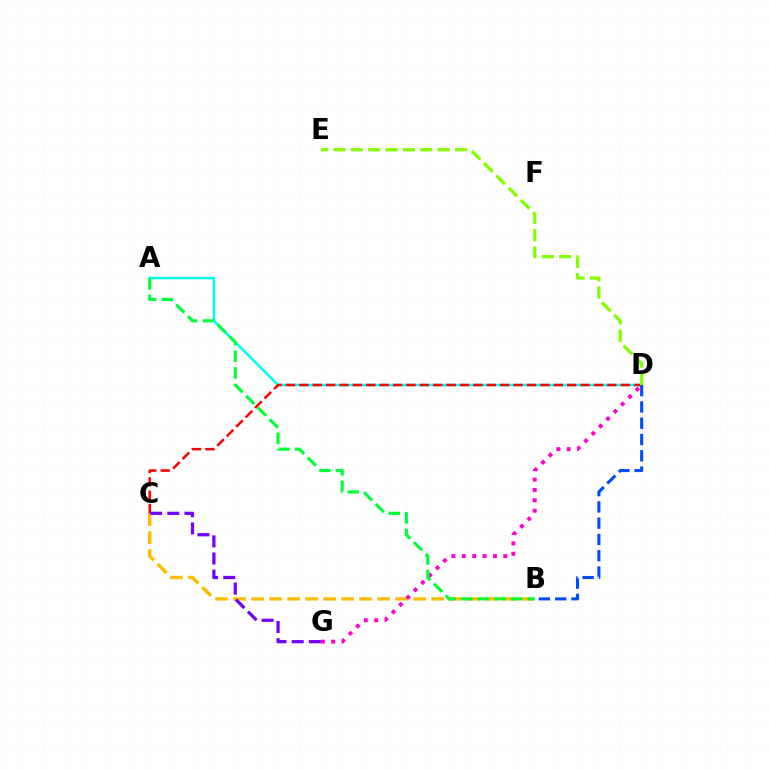{('A', 'D'): [{'color': '#00fff6', 'line_style': 'solid', 'thickness': 1.8}], ('B', 'C'): [{'color': '#ffbd00', 'line_style': 'dashed', 'thickness': 2.45}], ('C', 'D'): [{'color': '#ff0000', 'line_style': 'dashed', 'thickness': 1.82}], ('D', 'G'): [{'color': '#ff00cf', 'line_style': 'dotted', 'thickness': 2.82}], ('A', 'B'): [{'color': '#00ff39', 'line_style': 'dashed', 'thickness': 2.26}], ('D', 'E'): [{'color': '#84ff00', 'line_style': 'dashed', 'thickness': 2.36}], ('B', 'D'): [{'color': '#004bff', 'line_style': 'dashed', 'thickness': 2.21}], ('C', 'G'): [{'color': '#7200ff', 'line_style': 'dashed', 'thickness': 2.33}]}